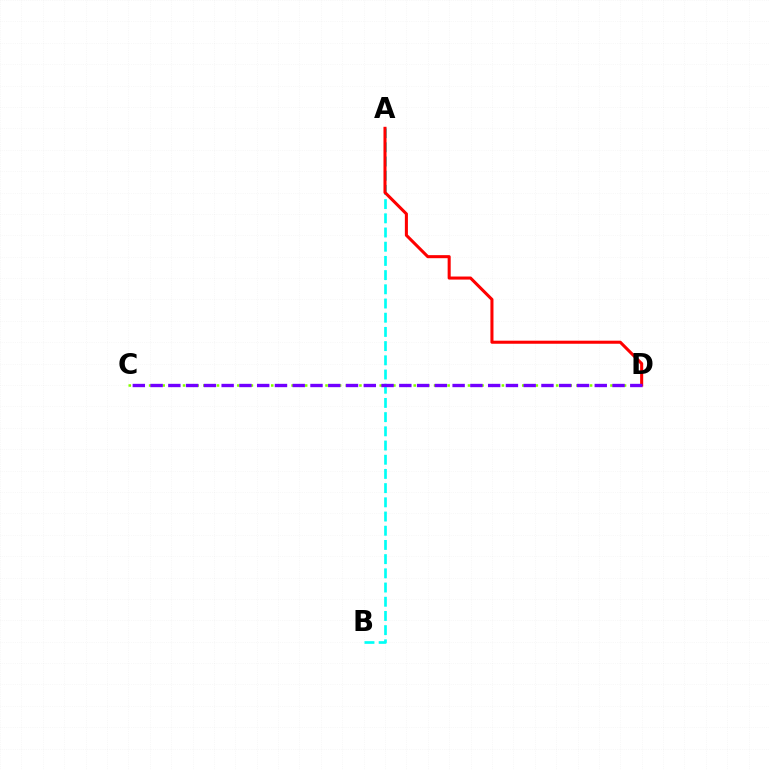{('A', 'B'): [{'color': '#00fff6', 'line_style': 'dashed', 'thickness': 1.93}], ('A', 'D'): [{'color': '#ff0000', 'line_style': 'solid', 'thickness': 2.2}], ('C', 'D'): [{'color': '#84ff00', 'line_style': 'dotted', 'thickness': 1.84}, {'color': '#7200ff', 'line_style': 'dashed', 'thickness': 2.41}]}